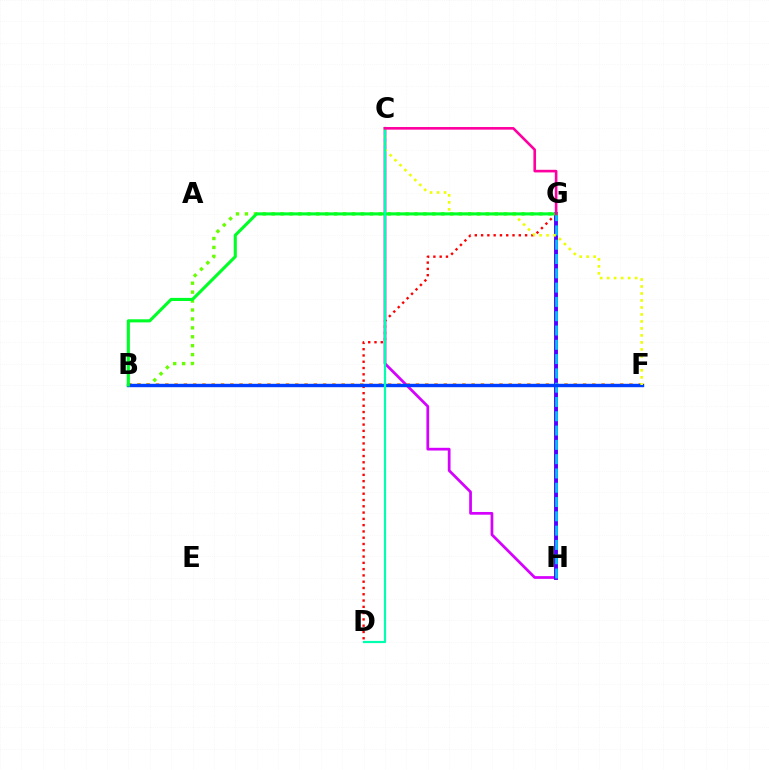{('C', 'H'): [{'color': '#d600ff', 'line_style': 'solid', 'thickness': 1.97}], ('D', 'G'): [{'color': '#ff0000', 'line_style': 'dotted', 'thickness': 1.71}], ('B', 'G'): [{'color': '#66ff00', 'line_style': 'dotted', 'thickness': 2.43}, {'color': '#00ff27', 'line_style': 'solid', 'thickness': 2.23}], ('G', 'H'): [{'color': '#4f00ff', 'line_style': 'solid', 'thickness': 2.79}, {'color': '#00c7ff', 'line_style': 'dashed', 'thickness': 1.94}], ('B', 'F'): [{'color': '#ff8800', 'line_style': 'dotted', 'thickness': 2.52}, {'color': '#003fff', 'line_style': 'solid', 'thickness': 2.45}], ('C', 'F'): [{'color': '#eeff00', 'line_style': 'dotted', 'thickness': 1.9}], ('C', 'D'): [{'color': '#00ffaf', 'line_style': 'solid', 'thickness': 1.6}], ('C', 'G'): [{'color': '#ff00a0', 'line_style': 'solid', 'thickness': 1.89}]}